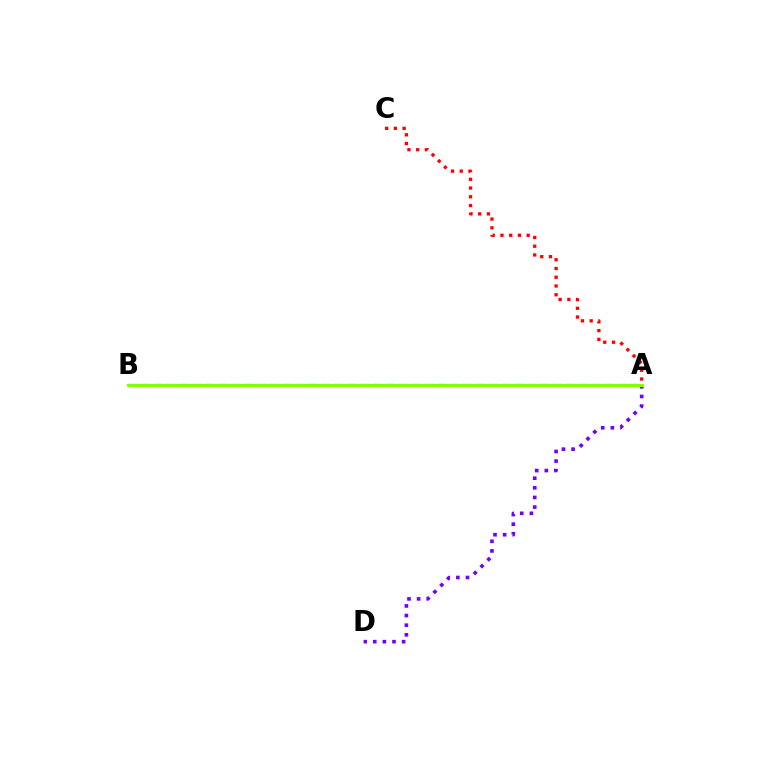{('A', 'D'): [{'color': '#7200ff', 'line_style': 'dotted', 'thickness': 2.62}], ('A', 'B'): [{'color': '#00fff6', 'line_style': 'dashed', 'thickness': 1.75}, {'color': '#84ff00', 'line_style': 'solid', 'thickness': 2.11}], ('A', 'C'): [{'color': '#ff0000', 'line_style': 'dotted', 'thickness': 2.37}]}